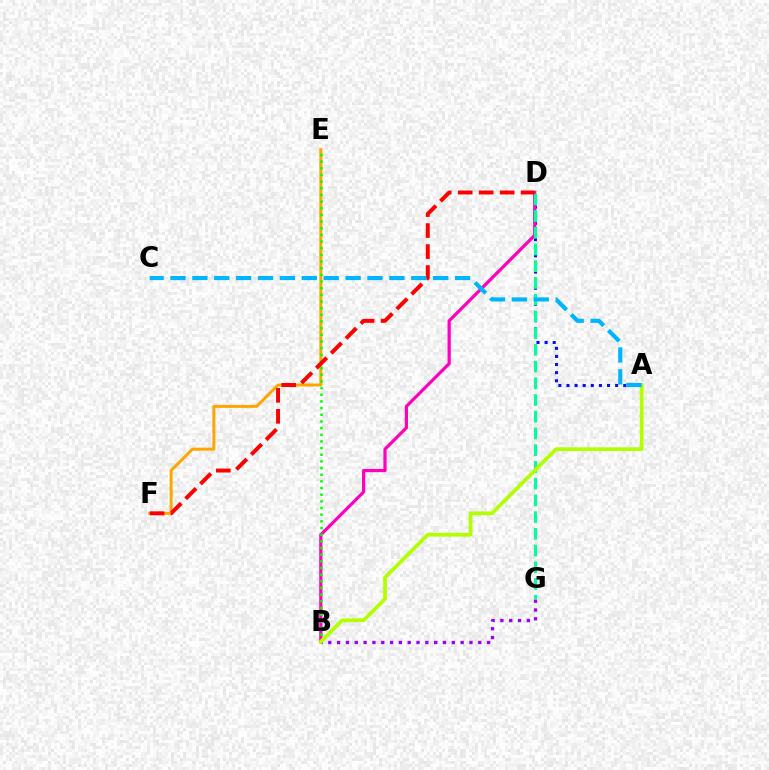{('A', 'D'): [{'color': '#0010ff', 'line_style': 'dotted', 'thickness': 2.2}], ('B', 'D'): [{'color': '#ff00bd', 'line_style': 'solid', 'thickness': 2.31}], ('E', 'F'): [{'color': '#ffa500', 'line_style': 'solid', 'thickness': 2.13}], ('B', 'E'): [{'color': '#08ff00', 'line_style': 'dotted', 'thickness': 1.81}], ('B', 'G'): [{'color': '#9b00ff', 'line_style': 'dotted', 'thickness': 2.4}], ('D', 'G'): [{'color': '#00ff9d', 'line_style': 'dashed', 'thickness': 2.27}], ('D', 'F'): [{'color': '#ff0000', 'line_style': 'dashed', 'thickness': 2.85}], ('A', 'B'): [{'color': '#b3ff00', 'line_style': 'solid', 'thickness': 2.69}], ('A', 'C'): [{'color': '#00b5ff', 'line_style': 'dashed', 'thickness': 2.97}]}